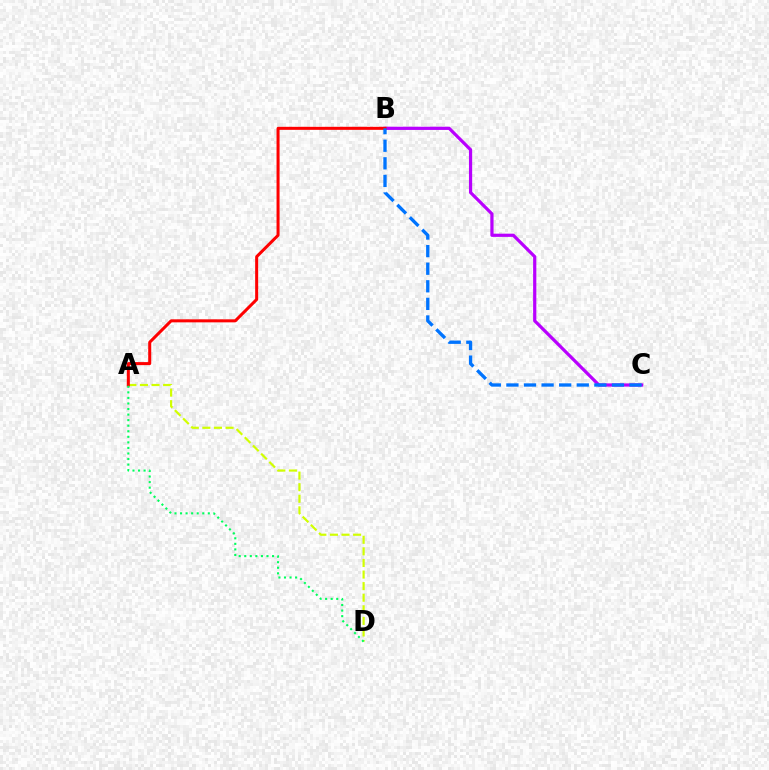{('B', 'C'): [{'color': '#b900ff', 'line_style': 'solid', 'thickness': 2.31}, {'color': '#0074ff', 'line_style': 'dashed', 'thickness': 2.39}], ('A', 'D'): [{'color': '#d1ff00', 'line_style': 'dashed', 'thickness': 1.57}, {'color': '#00ff5c', 'line_style': 'dotted', 'thickness': 1.51}], ('A', 'B'): [{'color': '#ff0000', 'line_style': 'solid', 'thickness': 2.18}]}